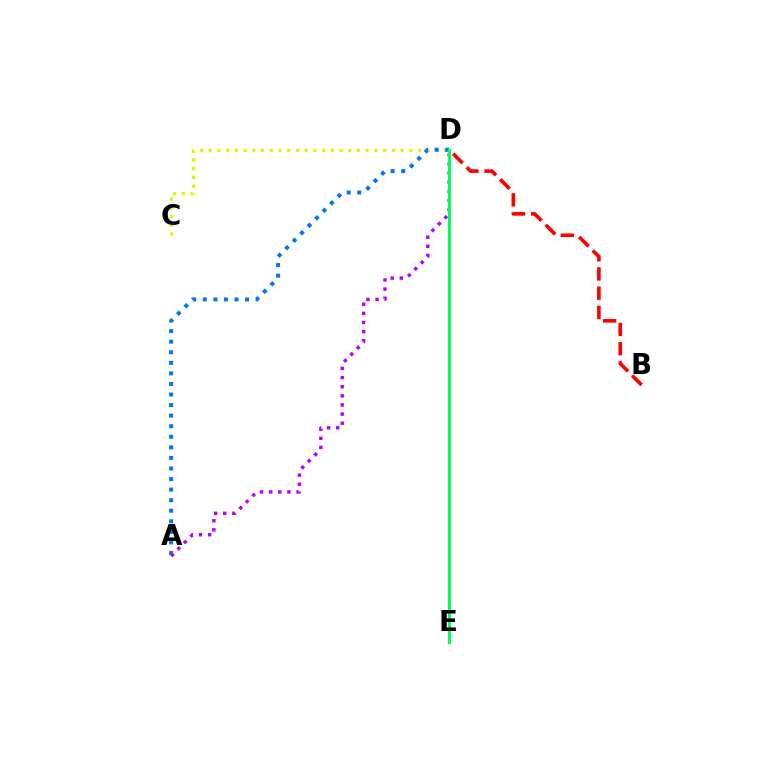{('C', 'D'): [{'color': '#d1ff00', 'line_style': 'dotted', 'thickness': 2.37}], ('A', 'D'): [{'color': '#0074ff', 'line_style': 'dotted', 'thickness': 2.87}, {'color': '#b900ff', 'line_style': 'dotted', 'thickness': 2.48}], ('B', 'D'): [{'color': '#ff0000', 'line_style': 'dashed', 'thickness': 2.61}], ('D', 'E'): [{'color': '#00ff5c', 'line_style': 'solid', 'thickness': 2.19}]}